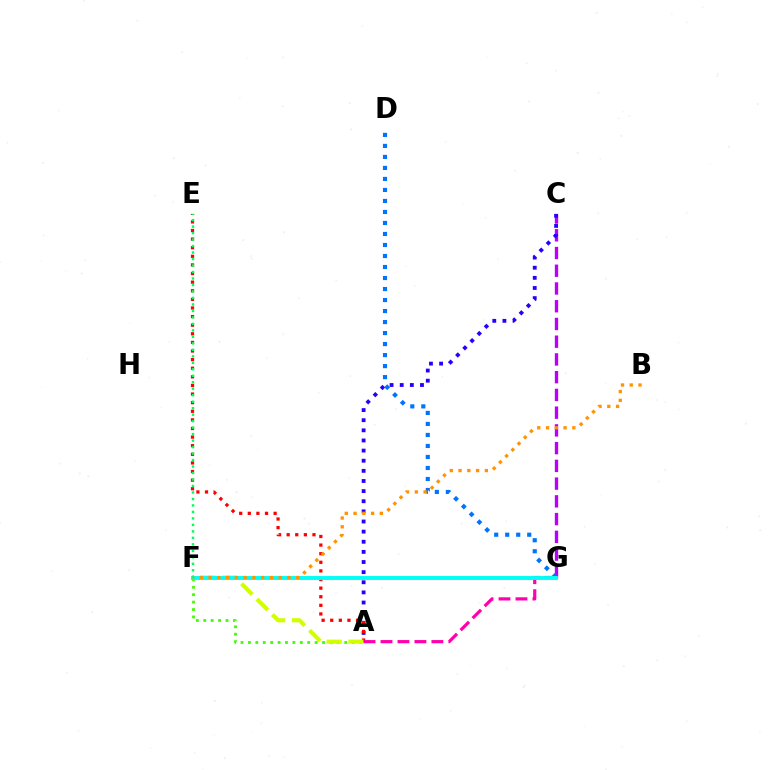{('C', 'G'): [{'color': '#b900ff', 'line_style': 'dashed', 'thickness': 2.41}], ('A', 'C'): [{'color': '#2500ff', 'line_style': 'dotted', 'thickness': 2.75}], ('D', 'G'): [{'color': '#0074ff', 'line_style': 'dotted', 'thickness': 2.99}], ('A', 'E'): [{'color': '#ff0000', 'line_style': 'dotted', 'thickness': 2.34}], ('A', 'F'): [{'color': '#3dff00', 'line_style': 'dotted', 'thickness': 2.01}, {'color': '#d1ff00', 'line_style': 'dashed', 'thickness': 2.96}], ('A', 'G'): [{'color': '#ff00ac', 'line_style': 'dashed', 'thickness': 2.3}], ('F', 'G'): [{'color': '#00fff6', 'line_style': 'solid', 'thickness': 2.82}], ('B', 'F'): [{'color': '#ff9400', 'line_style': 'dotted', 'thickness': 2.38}], ('E', 'F'): [{'color': '#00ff5c', 'line_style': 'dotted', 'thickness': 1.76}]}